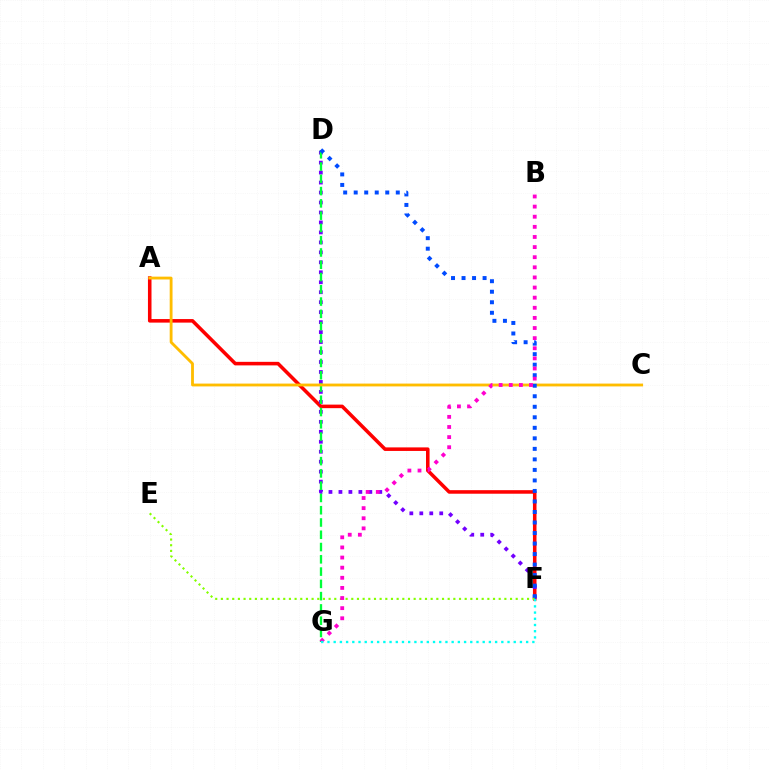{('A', 'F'): [{'color': '#ff0000', 'line_style': 'solid', 'thickness': 2.56}], ('D', 'F'): [{'color': '#7200ff', 'line_style': 'dotted', 'thickness': 2.71}, {'color': '#004bff', 'line_style': 'dotted', 'thickness': 2.86}], ('D', 'G'): [{'color': '#00ff39', 'line_style': 'dashed', 'thickness': 1.67}], ('A', 'C'): [{'color': '#ffbd00', 'line_style': 'solid', 'thickness': 2.04}], ('E', 'F'): [{'color': '#84ff00', 'line_style': 'dotted', 'thickness': 1.54}], ('B', 'G'): [{'color': '#ff00cf', 'line_style': 'dotted', 'thickness': 2.75}], ('F', 'G'): [{'color': '#00fff6', 'line_style': 'dotted', 'thickness': 1.69}]}